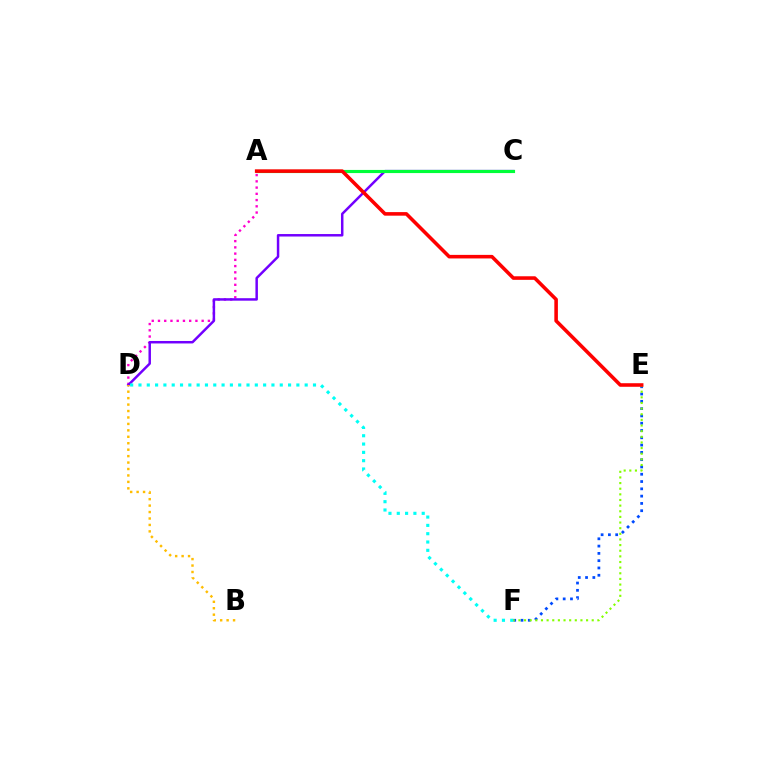{('A', 'D'): [{'color': '#ff00cf', 'line_style': 'dotted', 'thickness': 1.7}], ('C', 'D'): [{'color': '#7200ff', 'line_style': 'solid', 'thickness': 1.79}], ('E', 'F'): [{'color': '#004bff', 'line_style': 'dotted', 'thickness': 1.98}, {'color': '#84ff00', 'line_style': 'dotted', 'thickness': 1.53}], ('D', 'F'): [{'color': '#00fff6', 'line_style': 'dotted', 'thickness': 2.26}], ('B', 'D'): [{'color': '#ffbd00', 'line_style': 'dotted', 'thickness': 1.75}], ('A', 'C'): [{'color': '#00ff39', 'line_style': 'solid', 'thickness': 2.26}], ('A', 'E'): [{'color': '#ff0000', 'line_style': 'solid', 'thickness': 2.57}]}